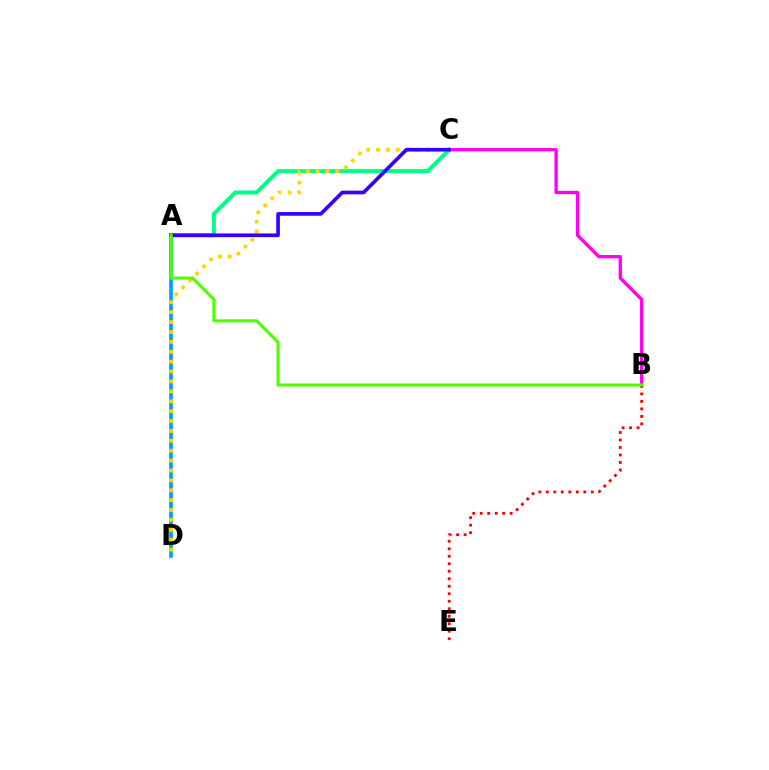{('B', 'C'): [{'color': '#ff00ed', 'line_style': 'solid', 'thickness': 2.38}], ('A', 'C'): [{'color': '#00ff86', 'line_style': 'solid', 'thickness': 2.91}, {'color': '#3700ff', 'line_style': 'solid', 'thickness': 2.65}], ('A', 'D'): [{'color': '#009eff', 'line_style': 'solid', 'thickness': 2.63}], ('B', 'E'): [{'color': '#ff0000', 'line_style': 'dotted', 'thickness': 2.04}], ('C', 'D'): [{'color': '#ffd500', 'line_style': 'dotted', 'thickness': 2.69}], ('A', 'B'): [{'color': '#4fff00', 'line_style': 'solid', 'thickness': 2.21}]}